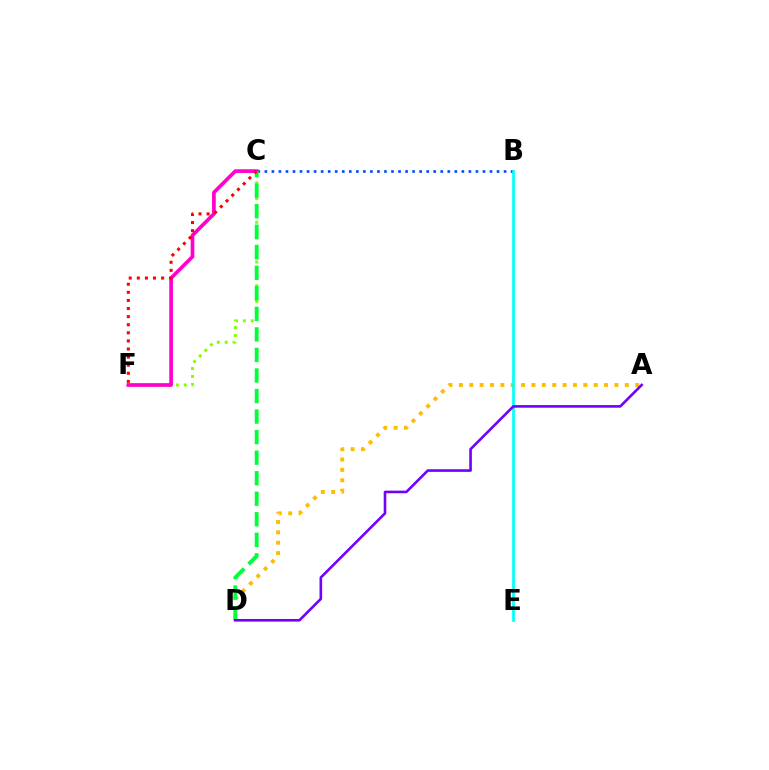{('B', 'C'): [{'color': '#004bff', 'line_style': 'dotted', 'thickness': 1.91}], ('A', 'D'): [{'color': '#ffbd00', 'line_style': 'dotted', 'thickness': 2.82}, {'color': '#7200ff', 'line_style': 'solid', 'thickness': 1.89}], ('B', 'E'): [{'color': '#00fff6', 'line_style': 'solid', 'thickness': 1.94}], ('C', 'F'): [{'color': '#84ff00', 'line_style': 'dotted', 'thickness': 2.15}, {'color': '#ff00cf', 'line_style': 'solid', 'thickness': 2.65}, {'color': '#ff0000', 'line_style': 'dotted', 'thickness': 2.2}], ('C', 'D'): [{'color': '#00ff39', 'line_style': 'dashed', 'thickness': 2.79}]}